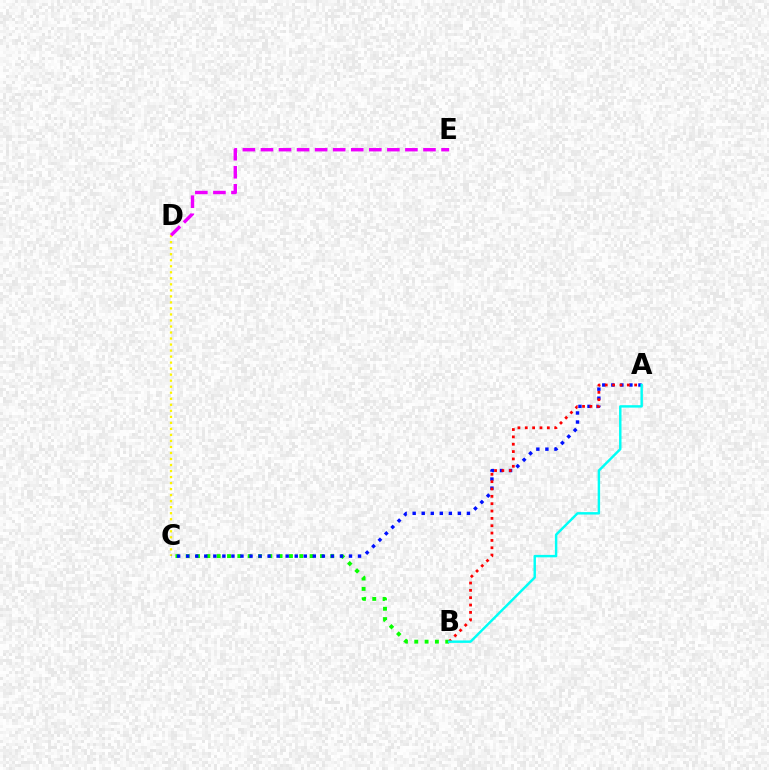{('B', 'C'): [{'color': '#08ff00', 'line_style': 'dotted', 'thickness': 2.8}], ('C', 'D'): [{'color': '#fcf500', 'line_style': 'dotted', 'thickness': 1.64}], ('A', 'C'): [{'color': '#0010ff', 'line_style': 'dotted', 'thickness': 2.46}], ('D', 'E'): [{'color': '#ee00ff', 'line_style': 'dashed', 'thickness': 2.45}], ('A', 'B'): [{'color': '#ff0000', 'line_style': 'dotted', 'thickness': 2.0}, {'color': '#00fff6', 'line_style': 'solid', 'thickness': 1.75}]}